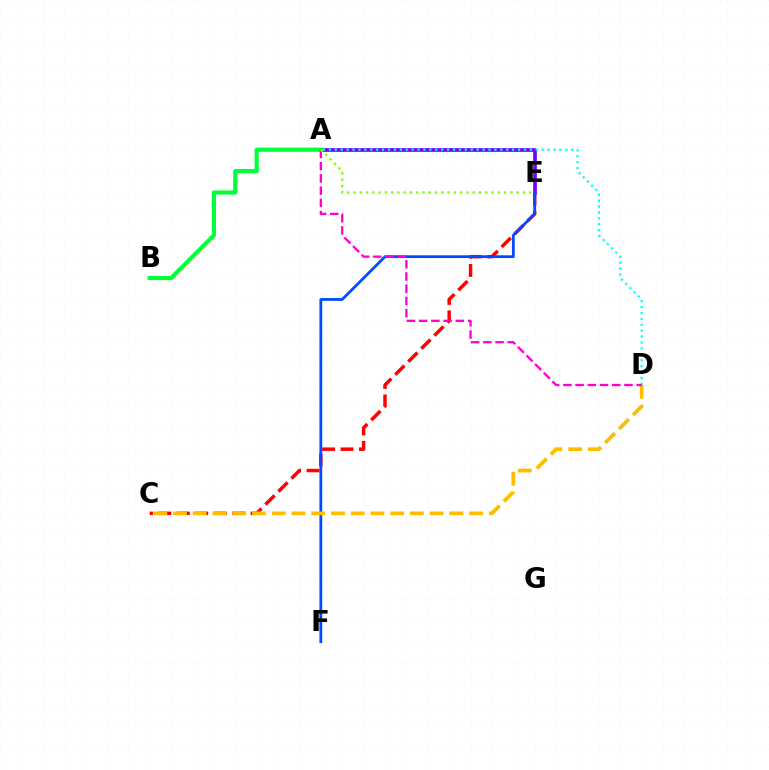{('C', 'E'): [{'color': '#ff0000', 'line_style': 'dashed', 'thickness': 2.5}], ('A', 'E'): [{'color': '#7200ff', 'line_style': 'solid', 'thickness': 2.65}, {'color': '#84ff00', 'line_style': 'dotted', 'thickness': 1.7}], ('A', 'D'): [{'color': '#00fff6', 'line_style': 'dotted', 'thickness': 1.61}, {'color': '#ff00cf', 'line_style': 'dashed', 'thickness': 1.66}], ('E', 'F'): [{'color': '#004bff', 'line_style': 'solid', 'thickness': 2.01}], ('A', 'B'): [{'color': '#00ff39', 'line_style': 'solid', 'thickness': 2.99}], ('C', 'D'): [{'color': '#ffbd00', 'line_style': 'dashed', 'thickness': 2.68}]}